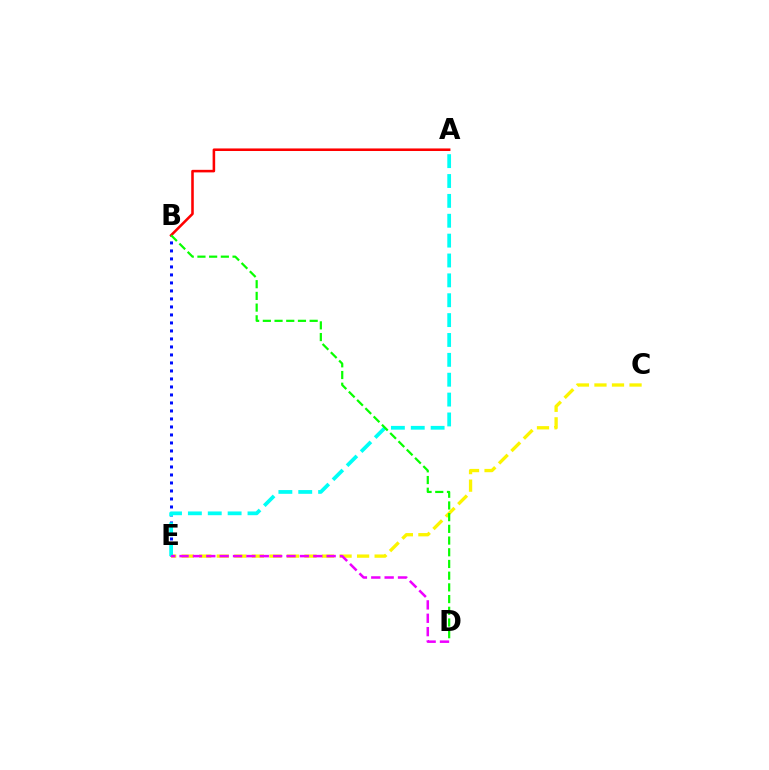{('B', 'E'): [{'color': '#0010ff', 'line_style': 'dotted', 'thickness': 2.17}], ('C', 'E'): [{'color': '#fcf500', 'line_style': 'dashed', 'thickness': 2.38}], ('A', 'E'): [{'color': '#00fff6', 'line_style': 'dashed', 'thickness': 2.7}], ('A', 'B'): [{'color': '#ff0000', 'line_style': 'solid', 'thickness': 1.84}], ('B', 'D'): [{'color': '#08ff00', 'line_style': 'dashed', 'thickness': 1.59}], ('D', 'E'): [{'color': '#ee00ff', 'line_style': 'dashed', 'thickness': 1.82}]}